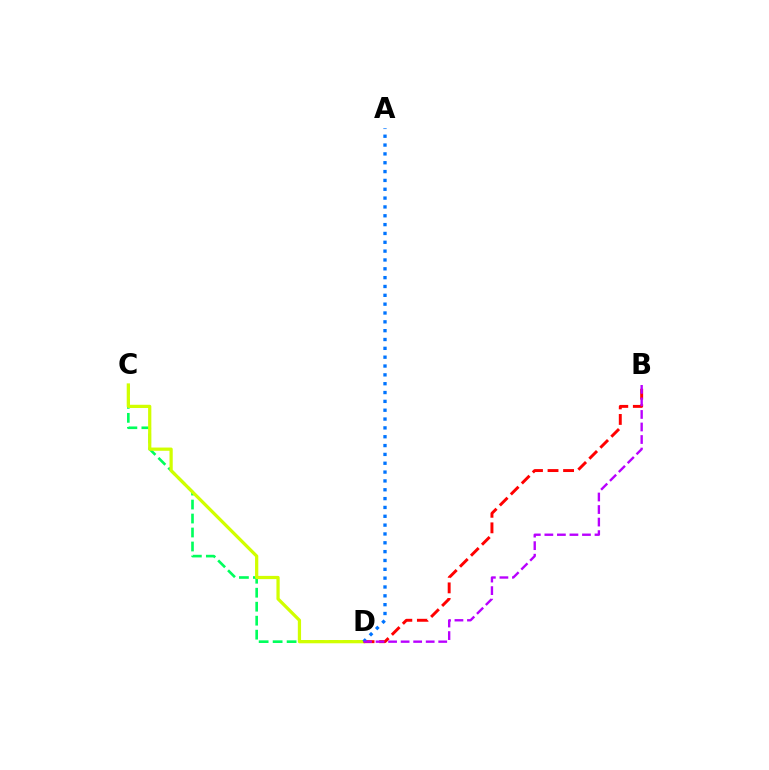{('C', 'D'): [{'color': '#00ff5c', 'line_style': 'dashed', 'thickness': 1.9}, {'color': '#d1ff00', 'line_style': 'solid', 'thickness': 2.33}], ('B', 'D'): [{'color': '#ff0000', 'line_style': 'dashed', 'thickness': 2.11}, {'color': '#b900ff', 'line_style': 'dashed', 'thickness': 1.7}], ('A', 'D'): [{'color': '#0074ff', 'line_style': 'dotted', 'thickness': 2.4}]}